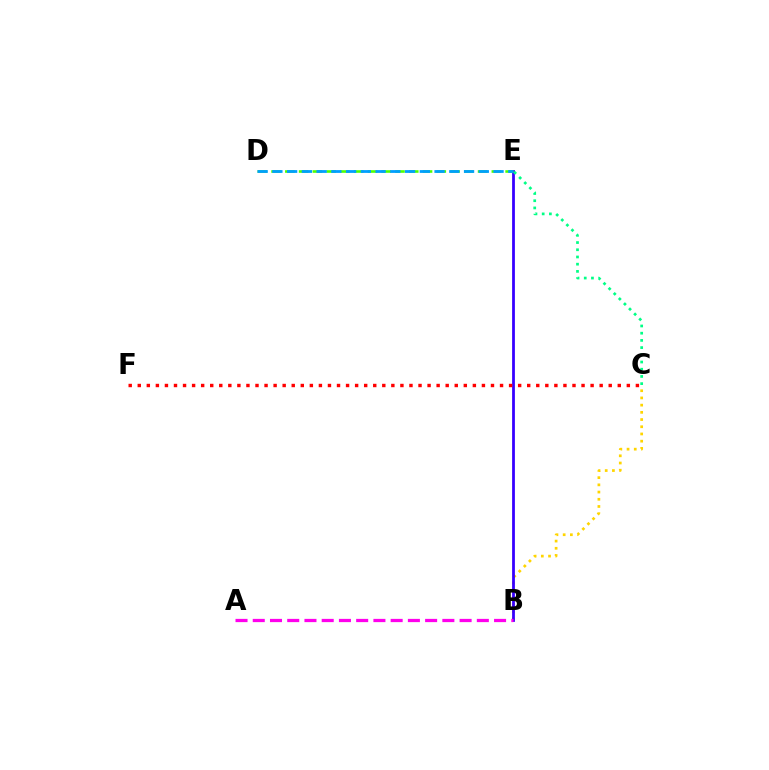{('B', 'C'): [{'color': '#ffd500', 'line_style': 'dotted', 'thickness': 1.96}], ('B', 'E'): [{'color': '#3700ff', 'line_style': 'solid', 'thickness': 2.0}], ('D', 'E'): [{'color': '#4fff00', 'line_style': 'dashed', 'thickness': 1.87}, {'color': '#009eff', 'line_style': 'dashed', 'thickness': 2.0}], ('C', 'E'): [{'color': '#00ff86', 'line_style': 'dotted', 'thickness': 1.96}], ('C', 'F'): [{'color': '#ff0000', 'line_style': 'dotted', 'thickness': 2.46}], ('A', 'B'): [{'color': '#ff00ed', 'line_style': 'dashed', 'thickness': 2.34}]}